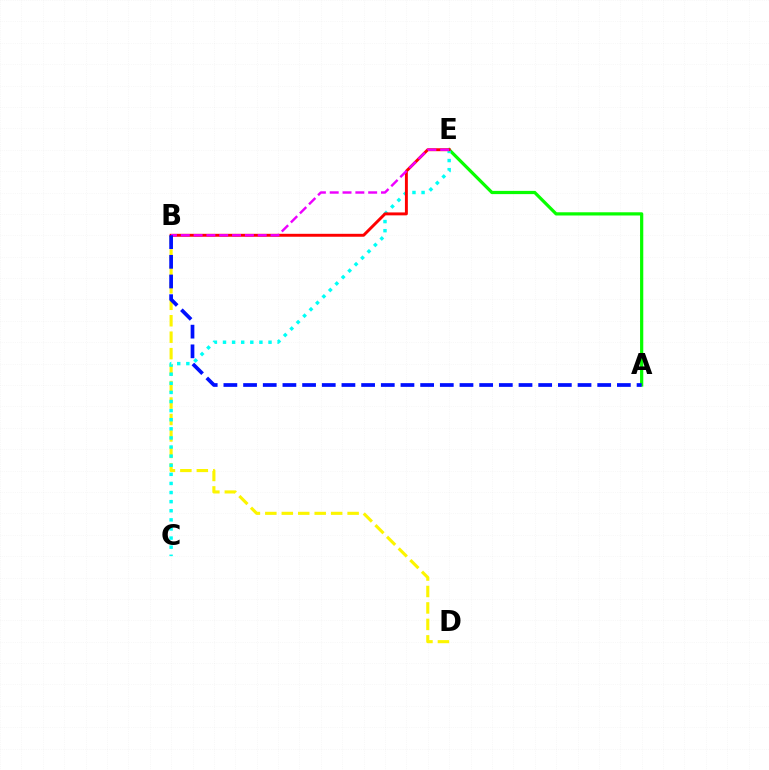{('B', 'D'): [{'color': '#fcf500', 'line_style': 'dashed', 'thickness': 2.24}], ('A', 'E'): [{'color': '#08ff00', 'line_style': 'solid', 'thickness': 2.32}], ('C', 'E'): [{'color': '#00fff6', 'line_style': 'dotted', 'thickness': 2.47}], ('B', 'E'): [{'color': '#ff0000', 'line_style': 'solid', 'thickness': 2.11}, {'color': '#ee00ff', 'line_style': 'dashed', 'thickness': 1.74}], ('A', 'B'): [{'color': '#0010ff', 'line_style': 'dashed', 'thickness': 2.67}]}